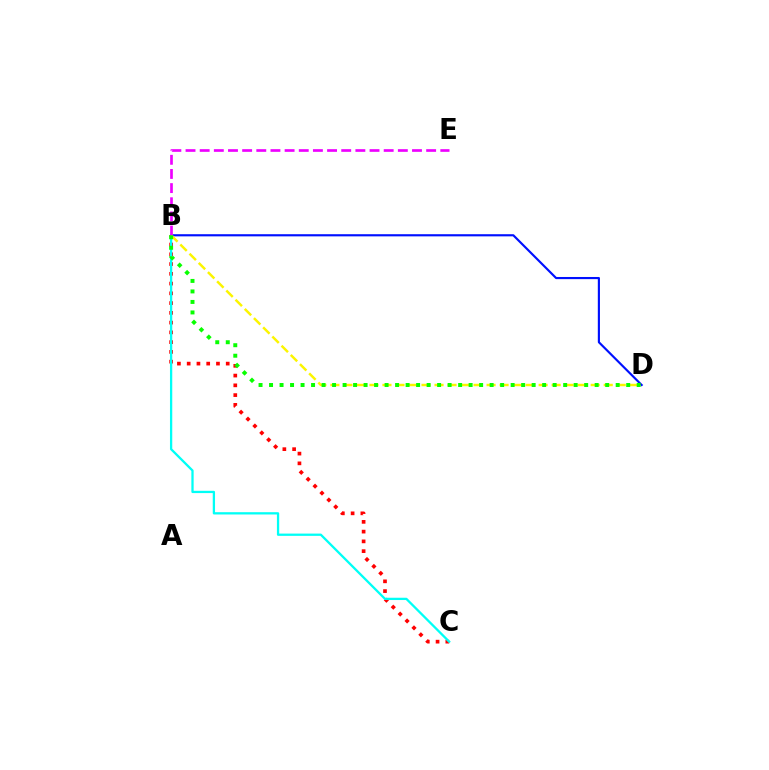{('B', 'C'): [{'color': '#ff0000', 'line_style': 'dotted', 'thickness': 2.65}, {'color': '#00fff6', 'line_style': 'solid', 'thickness': 1.64}], ('B', 'D'): [{'color': '#0010ff', 'line_style': 'solid', 'thickness': 1.55}, {'color': '#fcf500', 'line_style': 'dashed', 'thickness': 1.77}, {'color': '#08ff00', 'line_style': 'dotted', 'thickness': 2.85}], ('B', 'E'): [{'color': '#ee00ff', 'line_style': 'dashed', 'thickness': 1.92}]}